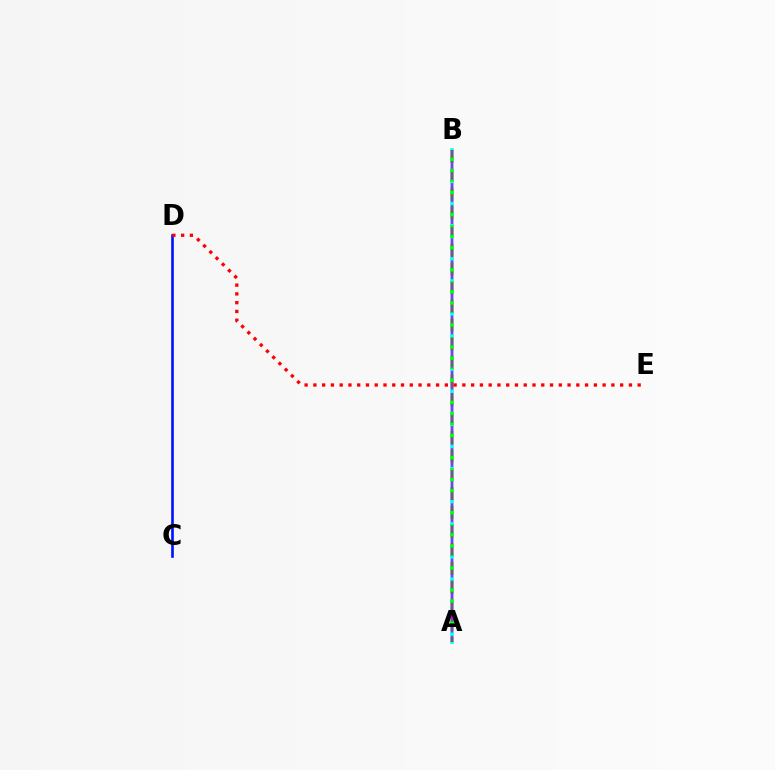{('A', 'B'): [{'color': '#fcf500', 'line_style': 'dashed', 'thickness': 2.07}, {'color': '#00fff6', 'line_style': 'solid', 'thickness': 2.58}, {'color': '#08ff00', 'line_style': 'dashed', 'thickness': 2.54}, {'color': '#ee00ff', 'line_style': 'dashed', 'thickness': 1.5}], ('C', 'D'): [{'color': '#0010ff', 'line_style': 'solid', 'thickness': 1.88}], ('D', 'E'): [{'color': '#ff0000', 'line_style': 'dotted', 'thickness': 2.38}]}